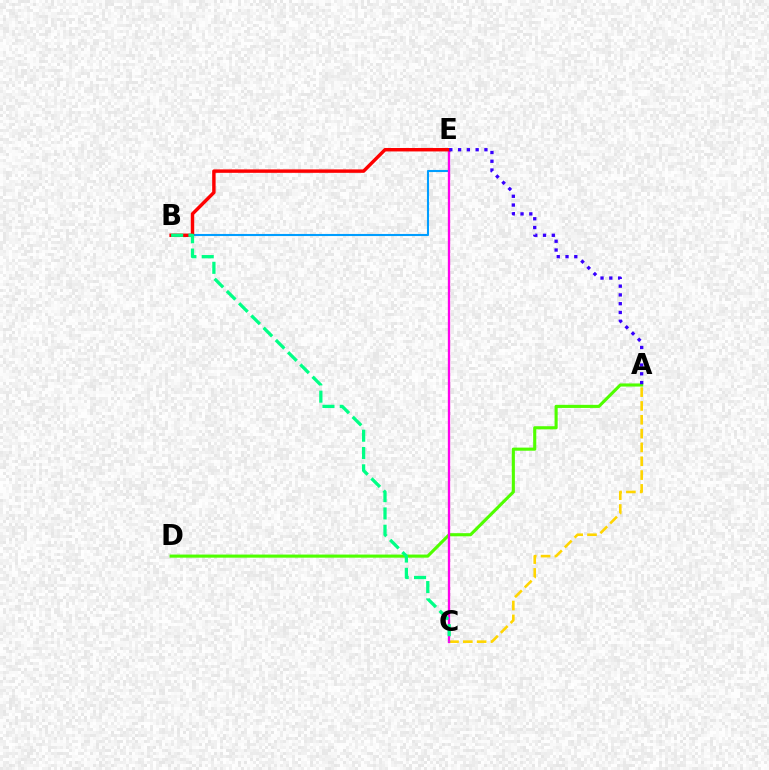{('A', 'D'): [{'color': '#4fff00', 'line_style': 'solid', 'thickness': 2.24}], ('A', 'C'): [{'color': '#ffd500', 'line_style': 'dashed', 'thickness': 1.88}], ('B', 'E'): [{'color': '#009eff', 'line_style': 'solid', 'thickness': 1.51}, {'color': '#ff0000', 'line_style': 'solid', 'thickness': 2.47}], ('C', 'E'): [{'color': '#ff00ed', 'line_style': 'solid', 'thickness': 1.67}], ('A', 'E'): [{'color': '#3700ff', 'line_style': 'dotted', 'thickness': 2.38}], ('B', 'C'): [{'color': '#00ff86', 'line_style': 'dashed', 'thickness': 2.35}]}